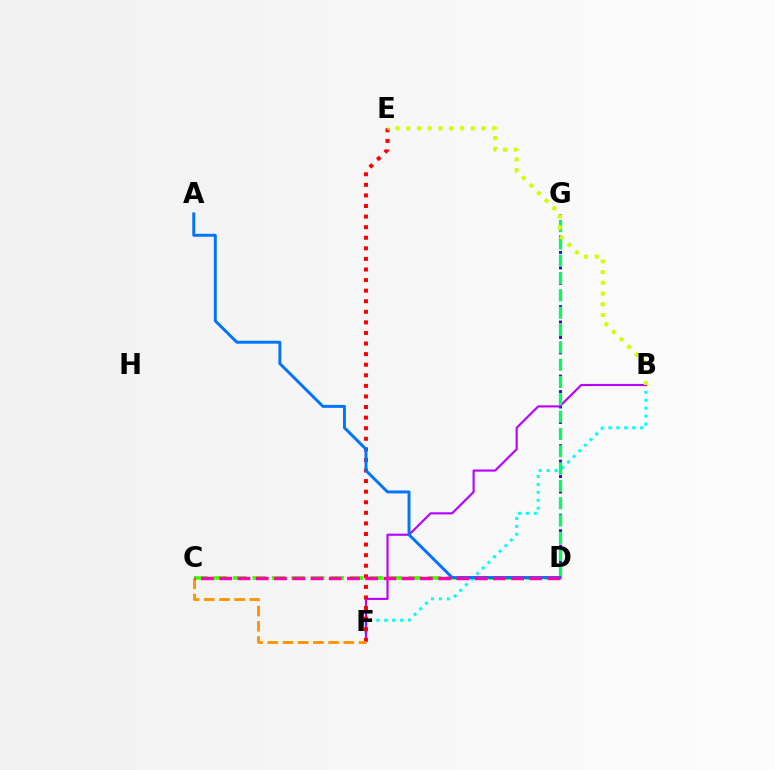{('C', 'D'): [{'color': '#3dff00', 'line_style': 'dashed', 'thickness': 2.65}, {'color': '#ff00ac', 'line_style': 'dashed', 'thickness': 2.48}], ('D', 'G'): [{'color': '#2500ff', 'line_style': 'dotted', 'thickness': 2.1}, {'color': '#00ff5c', 'line_style': 'dashed', 'thickness': 2.35}], ('B', 'F'): [{'color': '#00fff6', 'line_style': 'dotted', 'thickness': 2.16}, {'color': '#b900ff', 'line_style': 'solid', 'thickness': 1.53}], ('E', 'F'): [{'color': '#ff0000', 'line_style': 'dotted', 'thickness': 2.87}], ('C', 'F'): [{'color': '#ff9400', 'line_style': 'dashed', 'thickness': 2.07}], ('A', 'D'): [{'color': '#0074ff', 'line_style': 'solid', 'thickness': 2.12}], ('B', 'E'): [{'color': '#d1ff00', 'line_style': 'dotted', 'thickness': 2.92}]}